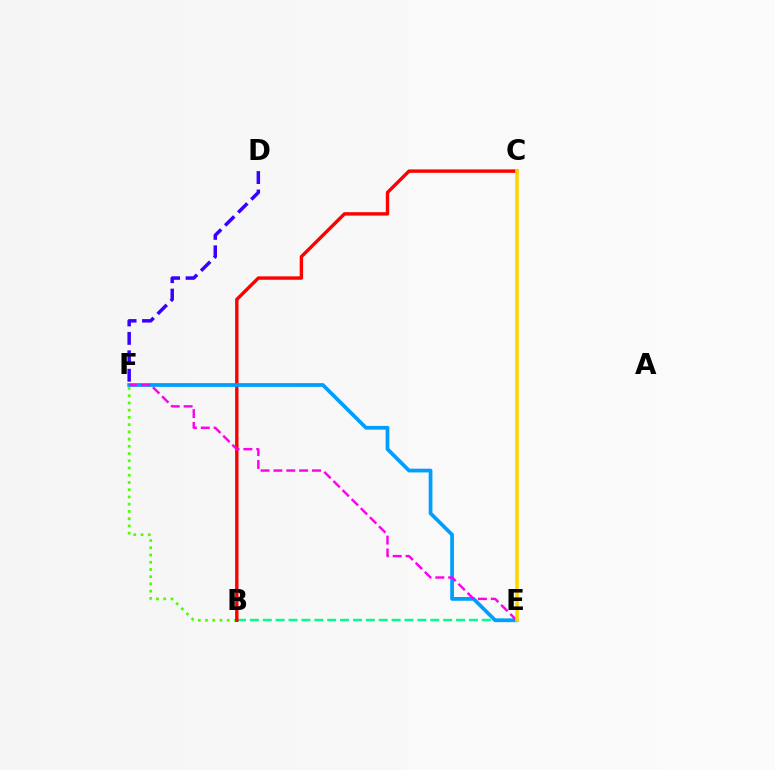{('D', 'F'): [{'color': '#3700ff', 'line_style': 'dashed', 'thickness': 2.5}], ('B', 'E'): [{'color': '#00ff86', 'line_style': 'dashed', 'thickness': 1.75}], ('B', 'F'): [{'color': '#4fff00', 'line_style': 'dotted', 'thickness': 1.97}], ('B', 'C'): [{'color': '#ff0000', 'line_style': 'solid', 'thickness': 2.45}], ('E', 'F'): [{'color': '#009eff', 'line_style': 'solid', 'thickness': 2.69}, {'color': '#ff00ed', 'line_style': 'dashed', 'thickness': 1.75}], ('C', 'E'): [{'color': '#ffd500', 'line_style': 'solid', 'thickness': 2.57}]}